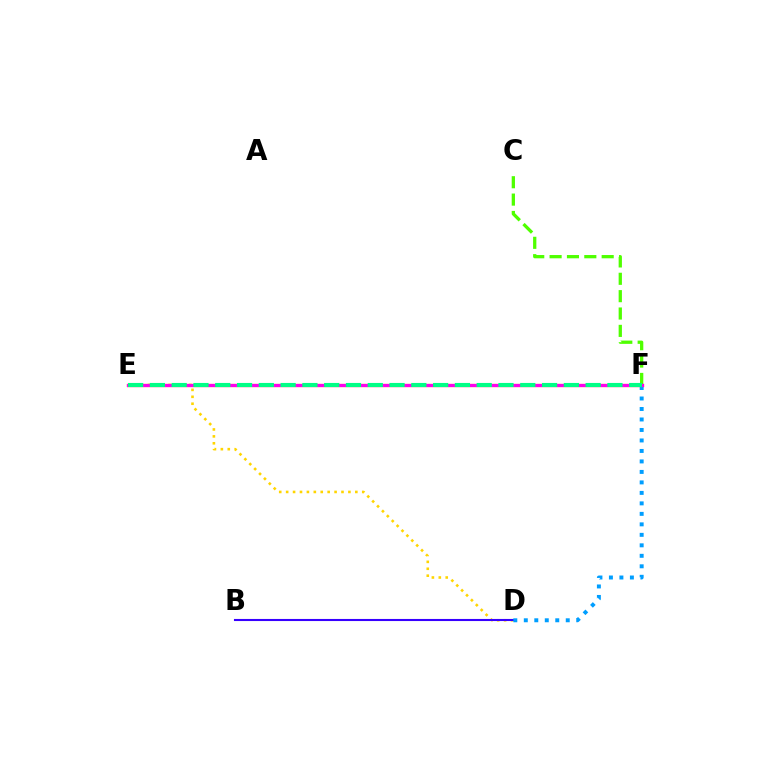{('C', 'F'): [{'color': '#4fff00', 'line_style': 'dashed', 'thickness': 2.36}], ('D', 'E'): [{'color': '#ffd500', 'line_style': 'dotted', 'thickness': 1.88}], ('B', 'D'): [{'color': '#3700ff', 'line_style': 'solid', 'thickness': 1.51}], ('E', 'F'): [{'color': '#ff0000', 'line_style': 'solid', 'thickness': 2.3}, {'color': '#ff00ed', 'line_style': 'solid', 'thickness': 2.24}, {'color': '#00ff86', 'line_style': 'dashed', 'thickness': 2.96}], ('D', 'F'): [{'color': '#009eff', 'line_style': 'dotted', 'thickness': 2.85}]}